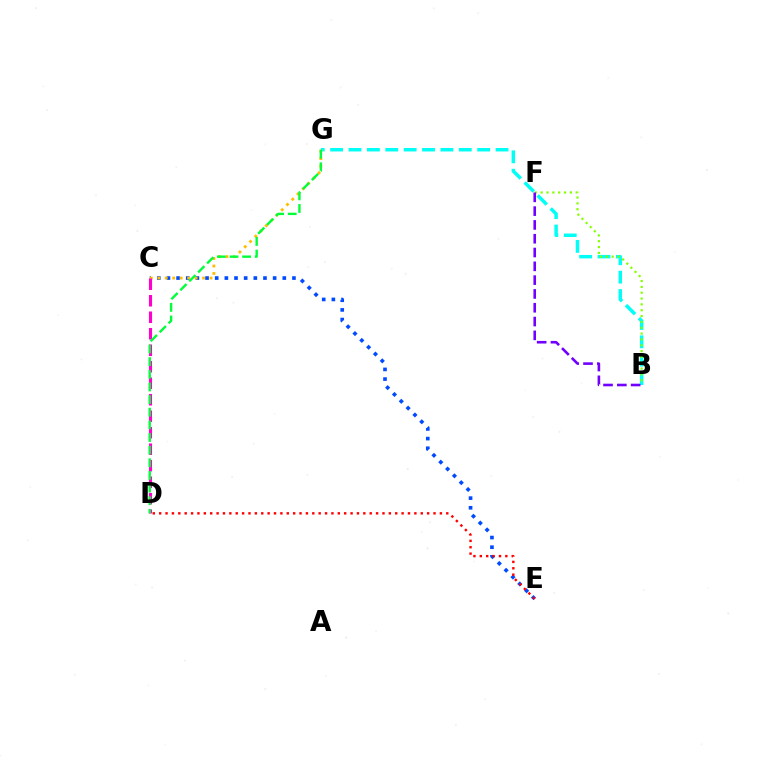{('B', 'G'): [{'color': '#00fff6', 'line_style': 'dashed', 'thickness': 2.5}], ('C', 'E'): [{'color': '#004bff', 'line_style': 'dotted', 'thickness': 2.62}], ('B', 'F'): [{'color': '#84ff00', 'line_style': 'dotted', 'thickness': 1.59}, {'color': '#7200ff', 'line_style': 'dashed', 'thickness': 1.88}], ('C', 'G'): [{'color': '#ffbd00', 'line_style': 'dotted', 'thickness': 2.03}], ('C', 'D'): [{'color': '#ff00cf', 'line_style': 'dashed', 'thickness': 2.24}], ('D', 'G'): [{'color': '#00ff39', 'line_style': 'dashed', 'thickness': 1.72}], ('D', 'E'): [{'color': '#ff0000', 'line_style': 'dotted', 'thickness': 1.73}]}